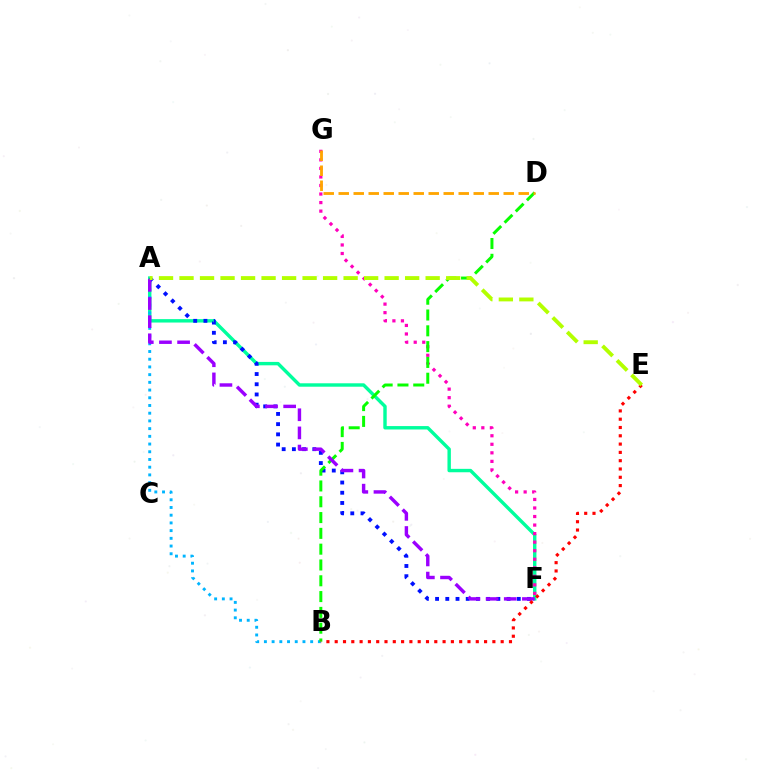{('A', 'F'): [{'color': '#00ff9d', 'line_style': 'solid', 'thickness': 2.46}, {'color': '#0010ff', 'line_style': 'dotted', 'thickness': 2.77}, {'color': '#9b00ff', 'line_style': 'dashed', 'thickness': 2.47}], ('F', 'G'): [{'color': '#ff00bd', 'line_style': 'dotted', 'thickness': 2.32}], ('A', 'B'): [{'color': '#00b5ff', 'line_style': 'dotted', 'thickness': 2.1}], ('B', 'D'): [{'color': '#08ff00', 'line_style': 'dashed', 'thickness': 2.15}], ('B', 'E'): [{'color': '#ff0000', 'line_style': 'dotted', 'thickness': 2.25}], ('D', 'G'): [{'color': '#ffa500', 'line_style': 'dashed', 'thickness': 2.04}], ('A', 'E'): [{'color': '#b3ff00', 'line_style': 'dashed', 'thickness': 2.79}]}